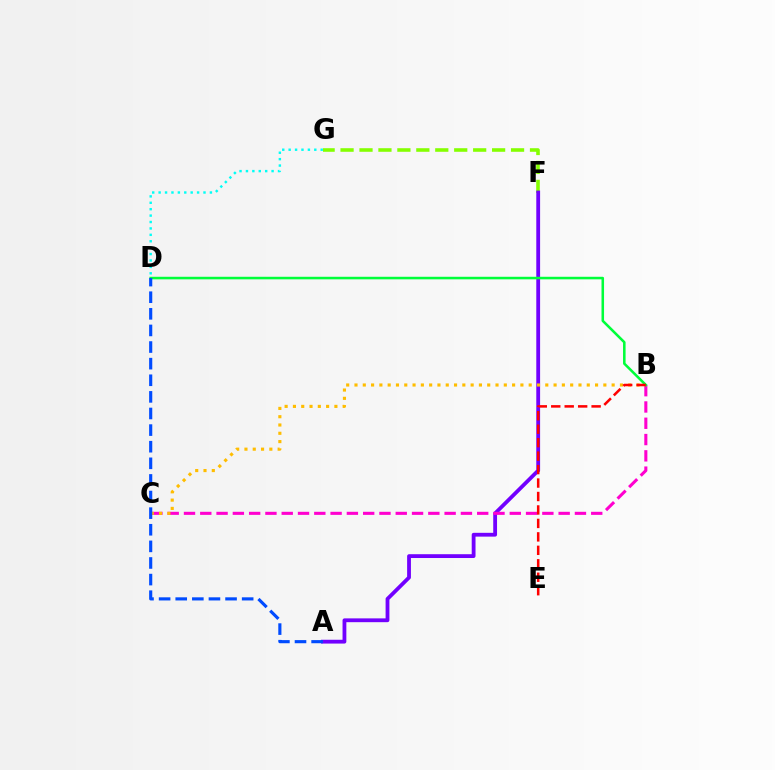{('F', 'G'): [{'color': '#84ff00', 'line_style': 'dashed', 'thickness': 2.57}], ('A', 'F'): [{'color': '#7200ff', 'line_style': 'solid', 'thickness': 2.74}], ('B', 'C'): [{'color': '#ff00cf', 'line_style': 'dashed', 'thickness': 2.21}, {'color': '#ffbd00', 'line_style': 'dotted', 'thickness': 2.25}], ('B', 'D'): [{'color': '#00ff39', 'line_style': 'solid', 'thickness': 1.83}], ('B', 'E'): [{'color': '#ff0000', 'line_style': 'dashed', 'thickness': 1.83}], ('A', 'D'): [{'color': '#004bff', 'line_style': 'dashed', 'thickness': 2.26}], ('D', 'G'): [{'color': '#00fff6', 'line_style': 'dotted', 'thickness': 1.74}]}